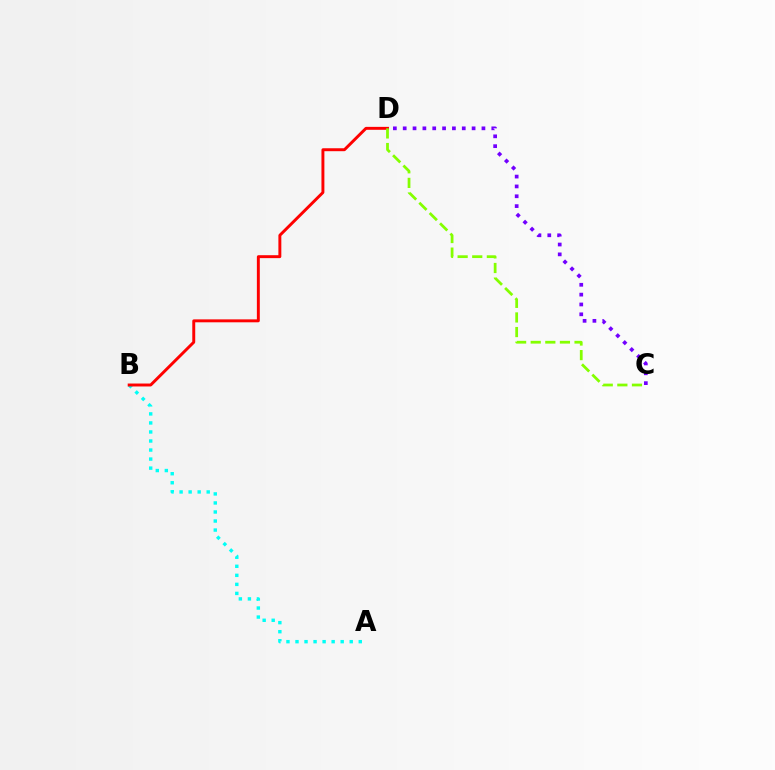{('C', 'D'): [{'color': '#7200ff', 'line_style': 'dotted', 'thickness': 2.67}, {'color': '#84ff00', 'line_style': 'dashed', 'thickness': 1.98}], ('A', 'B'): [{'color': '#00fff6', 'line_style': 'dotted', 'thickness': 2.46}], ('B', 'D'): [{'color': '#ff0000', 'line_style': 'solid', 'thickness': 2.11}]}